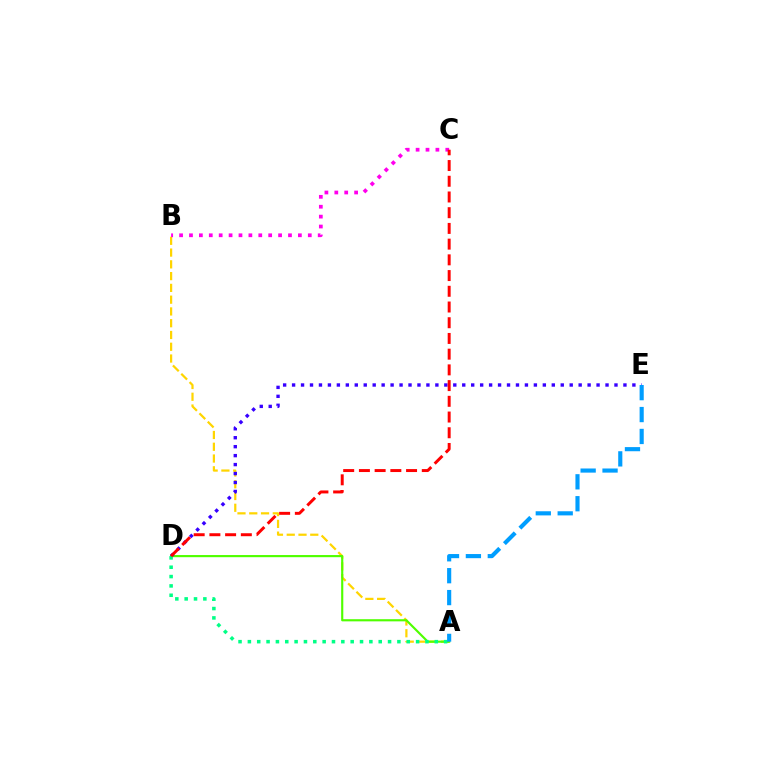{('A', 'B'): [{'color': '#ffd500', 'line_style': 'dashed', 'thickness': 1.6}], ('A', 'D'): [{'color': '#4fff00', 'line_style': 'solid', 'thickness': 1.55}, {'color': '#00ff86', 'line_style': 'dotted', 'thickness': 2.54}], ('D', 'E'): [{'color': '#3700ff', 'line_style': 'dotted', 'thickness': 2.43}], ('B', 'C'): [{'color': '#ff00ed', 'line_style': 'dotted', 'thickness': 2.69}], ('A', 'E'): [{'color': '#009eff', 'line_style': 'dashed', 'thickness': 2.98}], ('C', 'D'): [{'color': '#ff0000', 'line_style': 'dashed', 'thickness': 2.14}]}